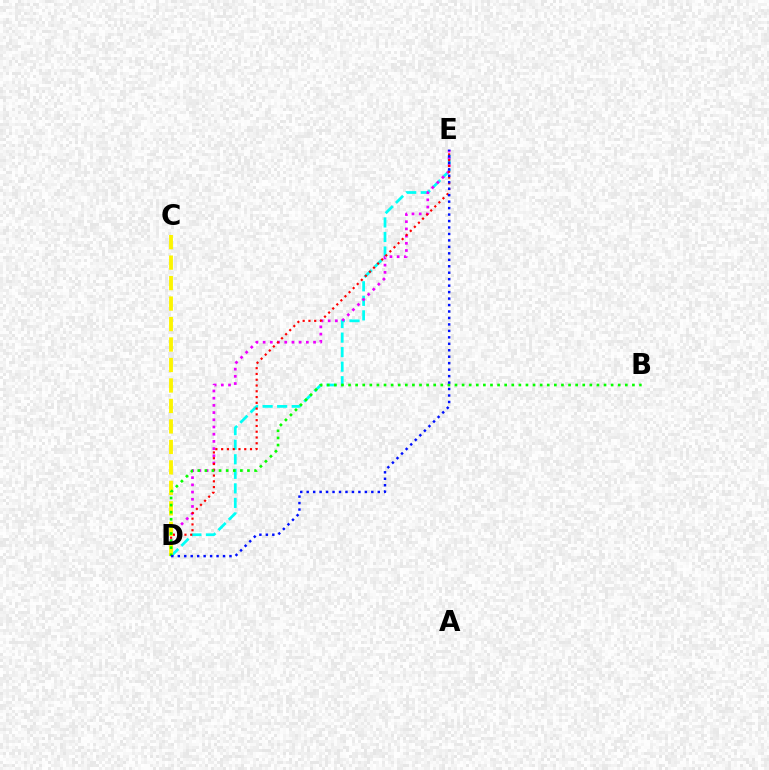{('D', 'E'): [{'color': '#00fff6', 'line_style': 'dashed', 'thickness': 1.98}, {'color': '#ee00ff', 'line_style': 'dotted', 'thickness': 1.96}, {'color': '#ff0000', 'line_style': 'dotted', 'thickness': 1.57}, {'color': '#0010ff', 'line_style': 'dotted', 'thickness': 1.76}], ('C', 'D'): [{'color': '#fcf500', 'line_style': 'dashed', 'thickness': 2.78}], ('B', 'D'): [{'color': '#08ff00', 'line_style': 'dotted', 'thickness': 1.93}]}